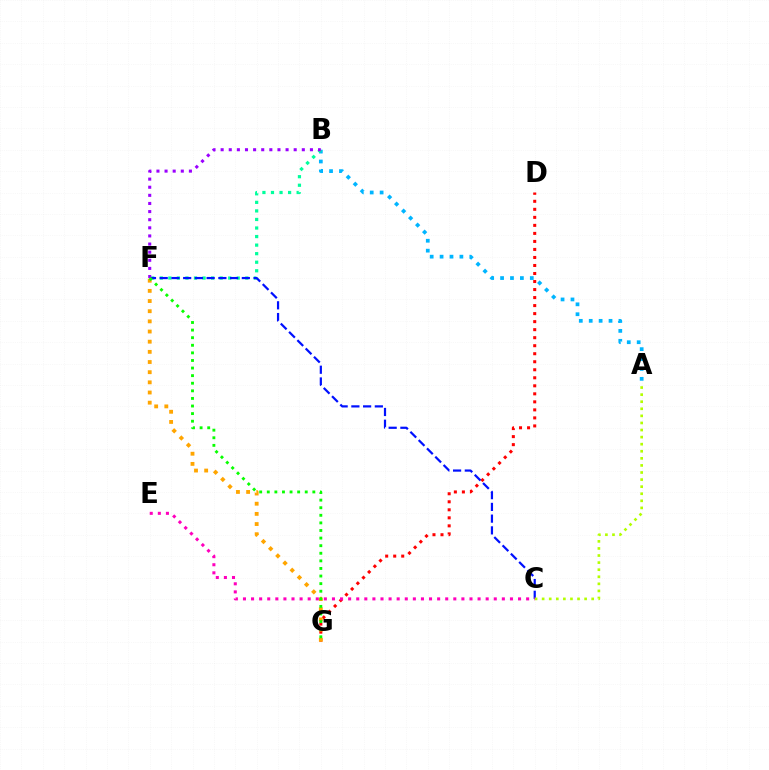{('A', 'B'): [{'color': '#00b5ff', 'line_style': 'dotted', 'thickness': 2.69}], ('D', 'G'): [{'color': '#ff0000', 'line_style': 'dotted', 'thickness': 2.18}], ('B', 'F'): [{'color': '#00ff9d', 'line_style': 'dotted', 'thickness': 2.32}, {'color': '#9b00ff', 'line_style': 'dotted', 'thickness': 2.21}], ('F', 'G'): [{'color': '#ffa500', 'line_style': 'dotted', 'thickness': 2.76}, {'color': '#08ff00', 'line_style': 'dotted', 'thickness': 2.06}], ('C', 'F'): [{'color': '#0010ff', 'line_style': 'dashed', 'thickness': 1.59}], ('A', 'C'): [{'color': '#b3ff00', 'line_style': 'dotted', 'thickness': 1.92}], ('C', 'E'): [{'color': '#ff00bd', 'line_style': 'dotted', 'thickness': 2.2}]}